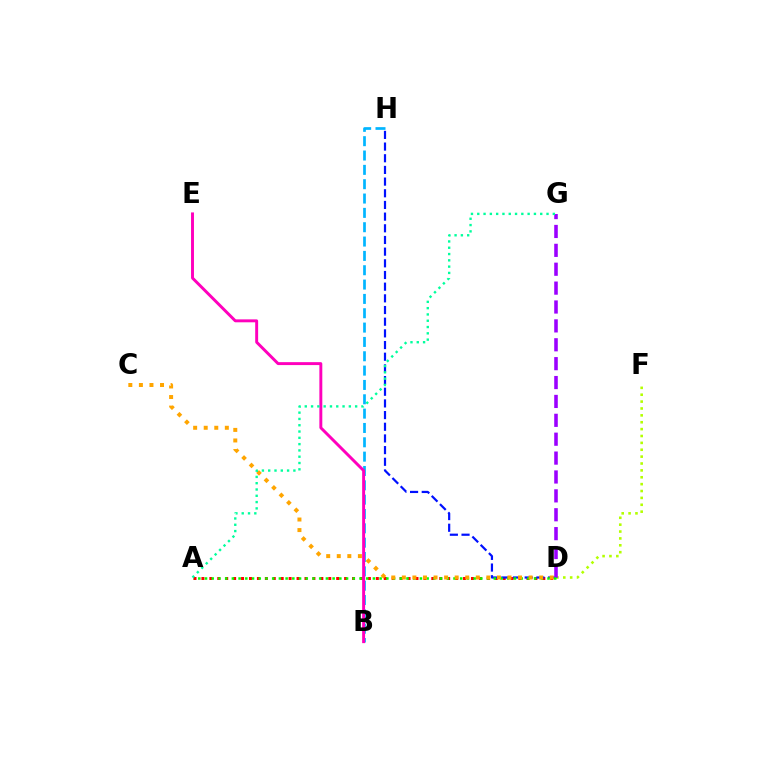{('A', 'D'): [{'color': '#ff0000', 'line_style': 'dotted', 'thickness': 2.15}, {'color': '#08ff00', 'line_style': 'dotted', 'thickness': 1.82}], ('B', 'H'): [{'color': '#00b5ff', 'line_style': 'dashed', 'thickness': 1.95}], ('D', 'F'): [{'color': '#b3ff00', 'line_style': 'dotted', 'thickness': 1.87}], ('D', 'H'): [{'color': '#0010ff', 'line_style': 'dashed', 'thickness': 1.59}], ('B', 'E'): [{'color': '#ff00bd', 'line_style': 'solid', 'thickness': 2.11}], ('D', 'G'): [{'color': '#9b00ff', 'line_style': 'dashed', 'thickness': 2.57}], ('C', 'D'): [{'color': '#ffa500', 'line_style': 'dotted', 'thickness': 2.87}], ('A', 'G'): [{'color': '#00ff9d', 'line_style': 'dotted', 'thickness': 1.71}]}